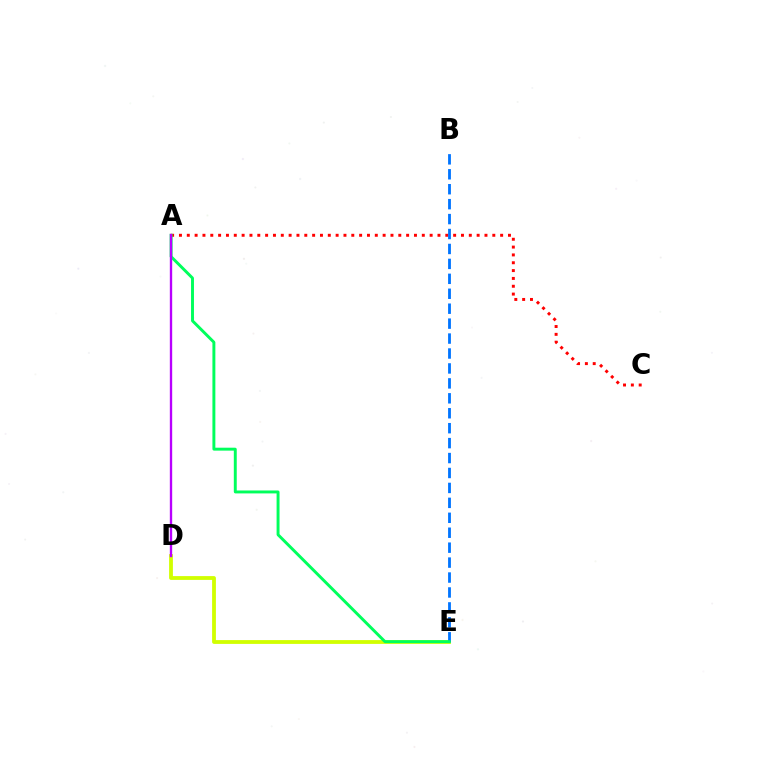{('D', 'E'): [{'color': '#d1ff00', 'line_style': 'solid', 'thickness': 2.74}], ('A', 'C'): [{'color': '#ff0000', 'line_style': 'dotted', 'thickness': 2.13}], ('B', 'E'): [{'color': '#0074ff', 'line_style': 'dashed', 'thickness': 2.03}], ('A', 'E'): [{'color': '#00ff5c', 'line_style': 'solid', 'thickness': 2.11}], ('A', 'D'): [{'color': '#b900ff', 'line_style': 'solid', 'thickness': 1.69}]}